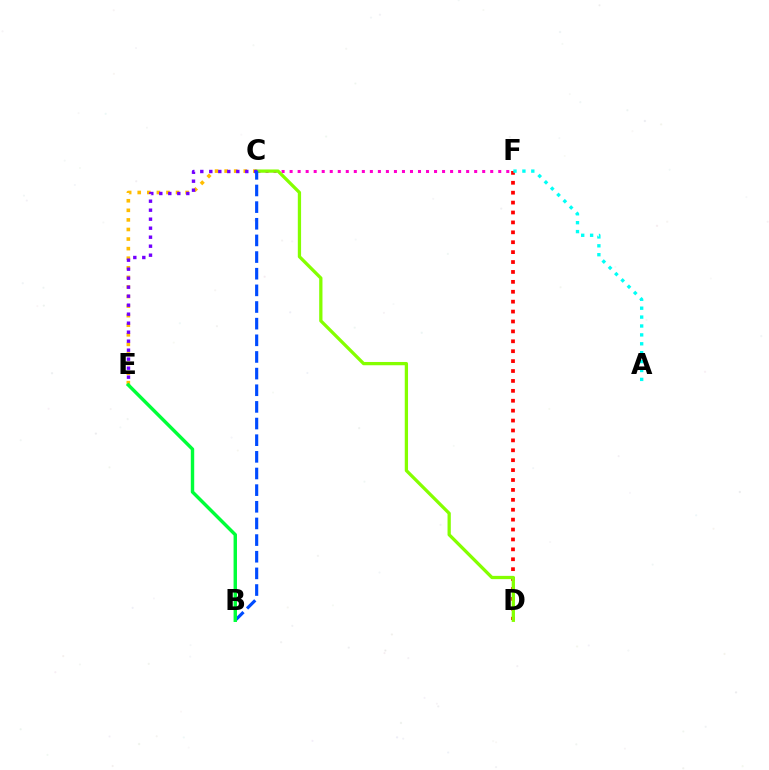{('D', 'F'): [{'color': '#ff0000', 'line_style': 'dotted', 'thickness': 2.69}], ('C', 'F'): [{'color': '#ff00cf', 'line_style': 'dotted', 'thickness': 2.18}], ('C', 'E'): [{'color': '#ffbd00', 'line_style': 'dotted', 'thickness': 2.6}, {'color': '#7200ff', 'line_style': 'dotted', 'thickness': 2.45}], ('C', 'D'): [{'color': '#84ff00', 'line_style': 'solid', 'thickness': 2.36}], ('B', 'C'): [{'color': '#004bff', 'line_style': 'dashed', 'thickness': 2.26}], ('A', 'F'): [{'color': '#00fff6', 'line_style': 'dotted', 'thickness': 2.42}], ('B', 'E'): [{'color': '#00ff39', 'line_style': 'solid', 'thickness': 2.46}]}